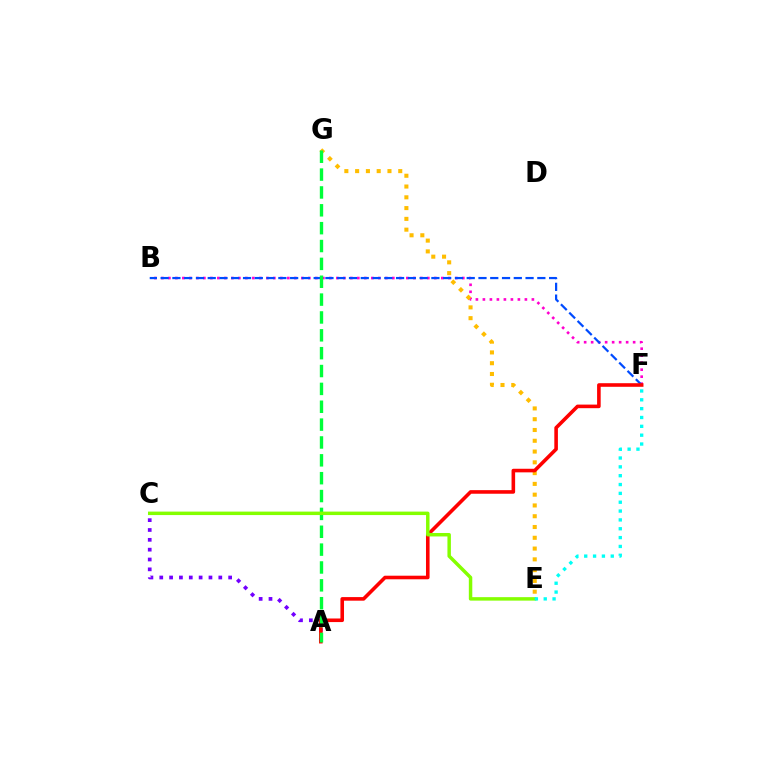{('B', 'F'): [{'color': '#ff00cf', 'line_style': 'dotted', 'thickness': 1.9}, {'color': '#004bff', 'line_style': 'dashed', 'thickness': 1.6}], ('E', 'G'): [{'color': '#ffbd00', 'line_style': 'dotted', 'thickness': 2.93}], ('A', 'C'): [{'color': '#7200ff', 'line_style': 'dotted', 'thickness': 2.67}], ('A', 'F'): [{'color': '#ff0000', 'line_style': 'solid', 'thickness': 2.58}], ('A', 'G'): [{'color': '#00ff39', 'line_style': 'dashed', 'thickness': 2.43}], ('C', 'E'): [{'color': '#84ff00', 'line_style': 'solid', 'thickness': 2.49}], ('E', 'F'): [{'color': '#00fff6', 'line_style': 'dotted', 'thickness': 2.4}]}